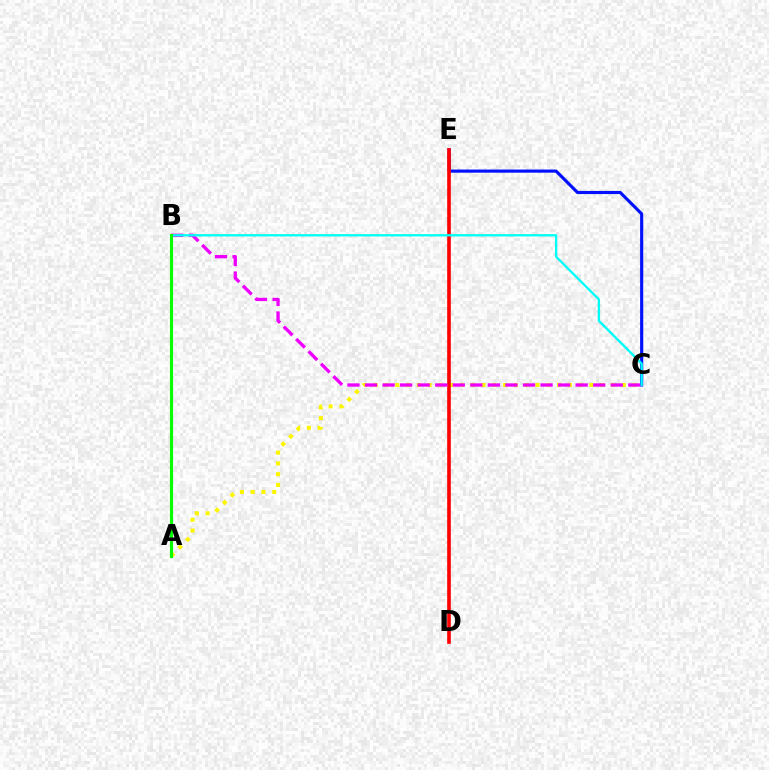{('C', 'E'): [{'color': '#0010ff', 'line_style': 'solid', 'thickness': 2.26}], ('A', 'C'): [{'color': '#fcf500', 'line_style': 'dotted', 'thickness': 2.93}], ('D', 'E'): [{'color': '#ff0000', 'line_style': 'solid', 'thickness': 2.62}], ('B', 'C'): [{'color': '#ee00ff', 'line_style': 'dashed', 'thickness': 2.38}, {'color': '#00fff6', 'line_style': 'solid', 'thickness': 1.67}], ('A', 'B'): [{'color': '#08ff00', 'line_style': 'solid', 'thickness': 2.25}]}